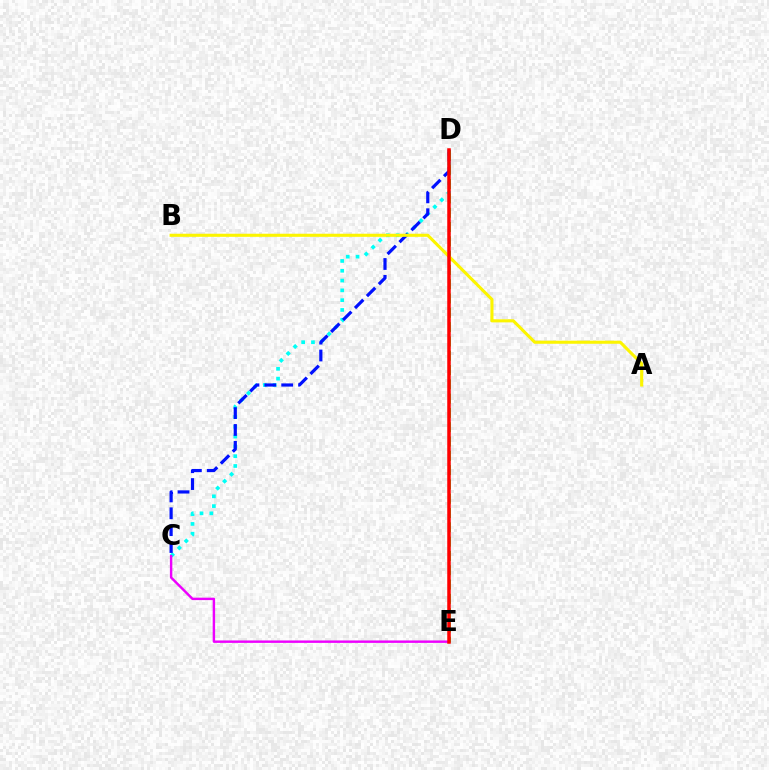{('C', 'D'): [{'color': '#00fff6', 'line_style': 'dotted', 'thickness': 2.66}, {'color': '#0010ff', 'line_style': 'dashed', 'thickness': 2.29}], ('C', 'E'): [{'color': '#ee00ff', 'line_style': 'solid', 'thickness': 1.75}], ('D', 'E'): [{'color': '#08ff00', 'line_style': 'dashed', 'thickness': 1.94}, {'color': '#ff0000', 'line_style': 'solid', 'thickness': 2.52}], ('A', 'B'): [{'color': '#fcf500', 'line_style': 'solid', 'thickness': 2.23}]}